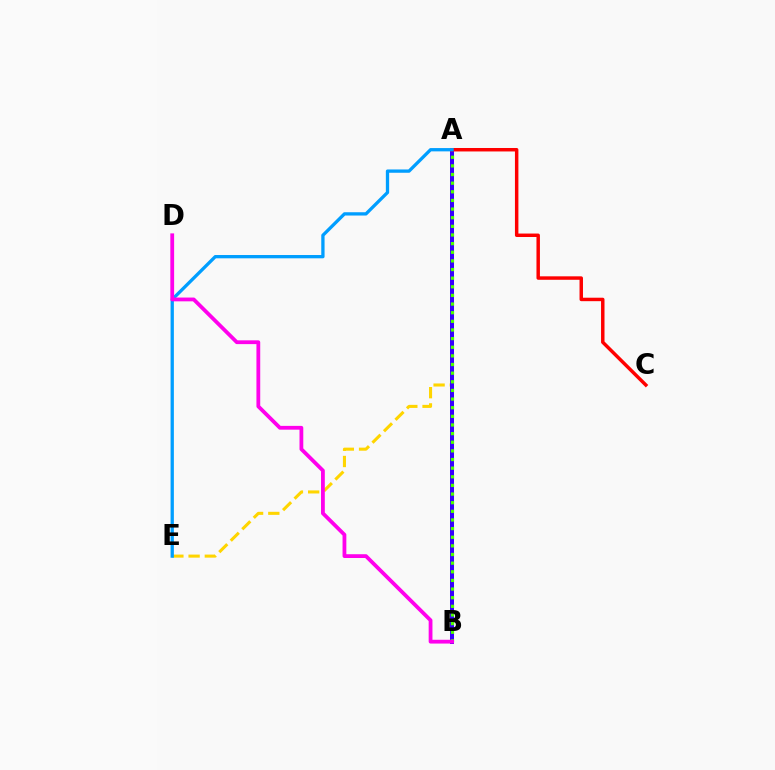{('A', 'B'): [{'color': '#00ff86', 'line_style': 'dashed', 'thickness': 2.02}, {'color': '#3700ff', 'line_style': 'solid', 'thickness': 2.88}, {'color': '#4fff00', 'line_style': 'dotted', 'thickness': 2.35}], ('A', 'E'): [{'color': '#ffd500', 'line_style': 'dashed', 'thickness': 2.2}, {'color': '#009eff', 'line_style': 'solid', 'thickness': 2.37}], ('A', 'C'): [{'color': '#ff0000', 'line_style': 'solid', 'thickness': 2.49}], ('B', 'D'): [{'color': '#ff00ed', 'line_style': 'solid', 'thickness': 2.73}]}